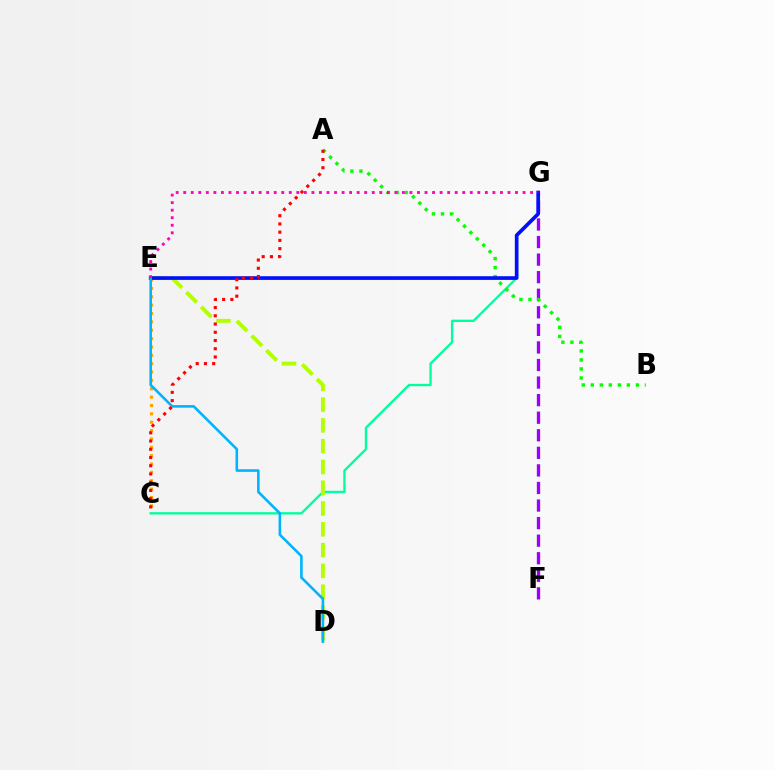{('C', 'E'): [{'color': '#ffa500', 'line_style': 'dotted', 'thickness': 2.27}], ('F', 'G'): [{'color': '#9b00ff', 'line_style': 'dashed', 'thickness': 2.39}], ('C', 'G'): [{'color': '#00ff9d', 'line_style': 'solid', 'thickness': 1.69}], ('A', 'B'): [{'color': '#08ff00', 'line_style': 'dotted', 'thickness': 2.45}], ('D', 'E'): [{'color': '#b3ff00', 'line_style': 'dashed', 'thickness': 2.82}, {'color': '#00b5ff', 'line_style': 'solid', 'thickness': 1.88}], ('E', 'G'): [{'color': '#0010ff', 'line_style': 'solid', 'thickness': 2.65}, {'color': '#ff00bd', 'line_style': 'dotted', 'thickness': 2.05}], ('A', 'C'): [{'color': '#ff0000', 'line_style': 'dotted', 'thickness': 2.24}]}